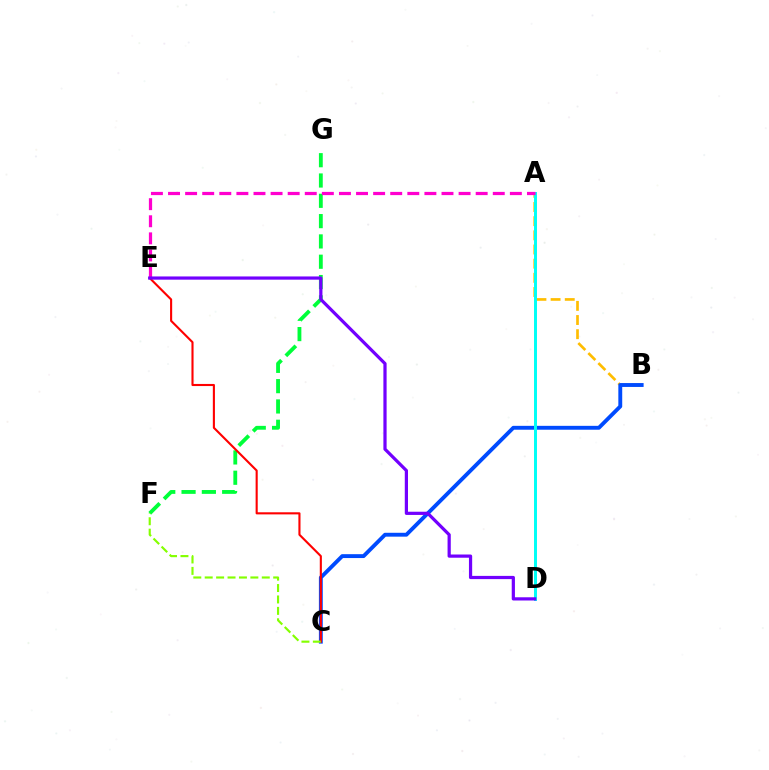{('F', 'G'): [{'color': '#00ff39', 'line_style': 'dashed', 'thickness': 2.76}], ('A', 'B'): [{'color': '#ffbd00', 'line_style': 'dashed', 'thickness': 1.92}], ('B', 'C'): [{'color': '#004bff', 'line_style': 'solid', 'thickness': 2.79}], ('A', 'D'): [{'color': '#00fff6', 'line_style': 'solid', 'thickness': 2.14}], ('C', 'E'): [{'color': '#ff0000', 'line_style': 'solid', 'thickness': 1.52}], ('A', 'E'): [{'color': '#ff00cf', 'line_style': 'dashed', 'thickness': 2.32}], ('C', 'F'): [{'color': '#84ff00', 'line_style': 'dashed', 'thickness': 1.55}], ('D', 'E'): [{'color': '#7200ff', 'line_style': 'solid', 'thickness': 2.32}]}